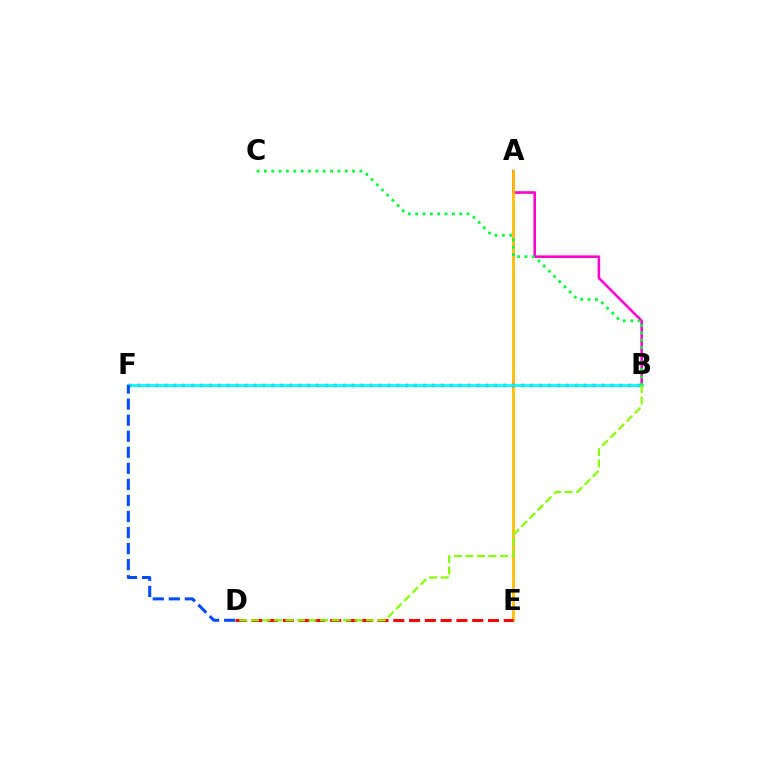{('A', 'B'): [{'color': '#ff00cf', 'line_style': 'solid', 'thickness': 1.86}], ('A', 'E'): [{'color': '#ffbd00', 'line_style': 'solid', 'thickness': 1.98}], ('B', 'F'): [{'color': '#7200ff', 'line_style': 'dotted', 'thickness': 2.42}, {'color': '#00fff6', 'line_style': 'solid', 'thickness': 1.96}], ('D', 'F'): [{'color': '#004bff', 'line_style': 'dashed', 'thickness': 2.18}], ('B', 'C'): [{'color': '#00ff39', 'line_style': 'dotted', 'thickness': 2.0}], ('D', 'E'): [{'color': '#ff0000', 'line_style': 'dashed', 'thickness': 2.14}], ('B', 'D'): [{'color': '#84ff00', 'line_style': 'dashed', 'thickness': 1.57}]}